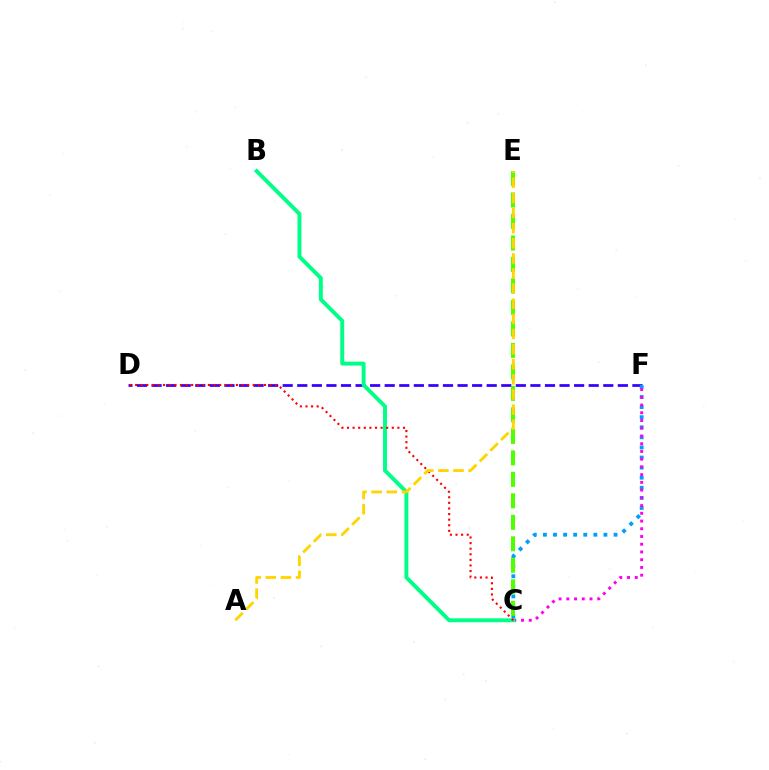{('D', 'F'): [{'color': '#3700ff', 'line_style': 'dashed', 'thickness': 1.98}], ('C', 'F'): [{'color': '#009eff', 'line_style': 'dotted', 'thickness': 2.74}, {'color': '#ff00ed', 'line_style': 'dotted', 'thickness': 2.1}], ('C', 'E'): [{'color': '#4fff00', 'line_style': 'dashed', 'thickness': 2.92}], ('B', 'C'): [{'color': '#00ff86', 'line_style': 'solid', 'thickness': 2.83}], ('C', 'D'): [{'color': '#ff0000', 'line_style': 'dotted', 'thickness': 1.52}], ('A', 'E'): [{'color': '#ffd500', 'line_style': 'dashed', 'thickness': 2.05}]}